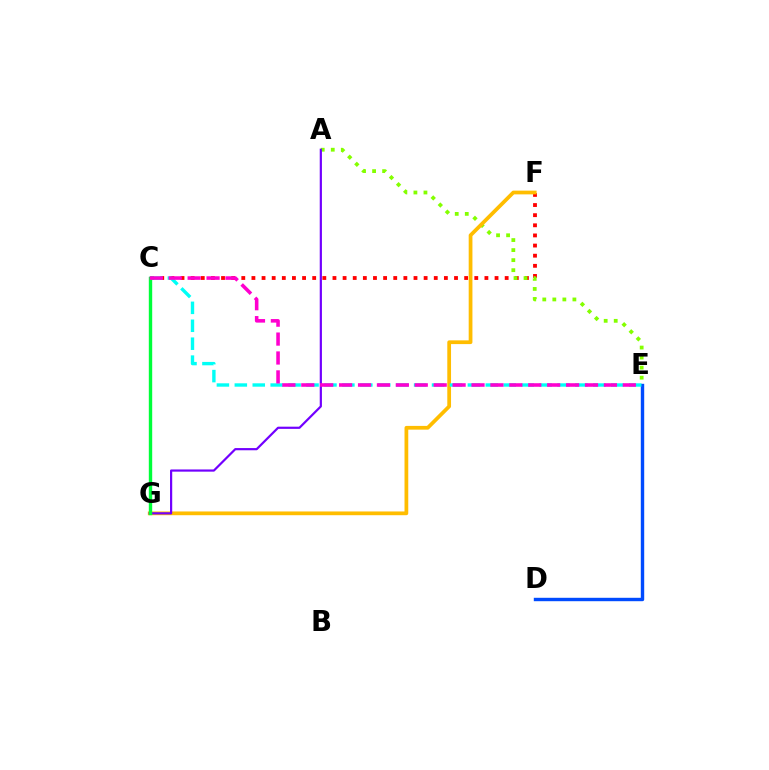{('C', 'F'): [{'color': '#ff0000', 'line_style': 'dotted', 'thickness': 2.75}], ('A', 'E'): [{'color': '#84ff00', 'line_style': 'dotted', 'thickness': 2.73}], ('F', 'G'): [{'color': '#ffbd00', 'line_style': 'solid', 'thickness': 2.7}], ('D', 'E'): [{'color': '#004bff', 'line_style': 'solid', 'thickness': 2.45}], ('C', 'E'): [{'color': '#00fff6', 'line_style': 'dashed', 'thickness': 2.44}, {'color': '#ff00cf', 'line_style': 'dashed', 'thickness': 2.57}], ('A', 'G'): [{'color': '#7200ff', 'line_style': 'solid', 'thickness': 1.58}], ('C', 'G'): [{'color': '#00ff39', 'line_style': 'solid', 'thickness': 2.44}]}